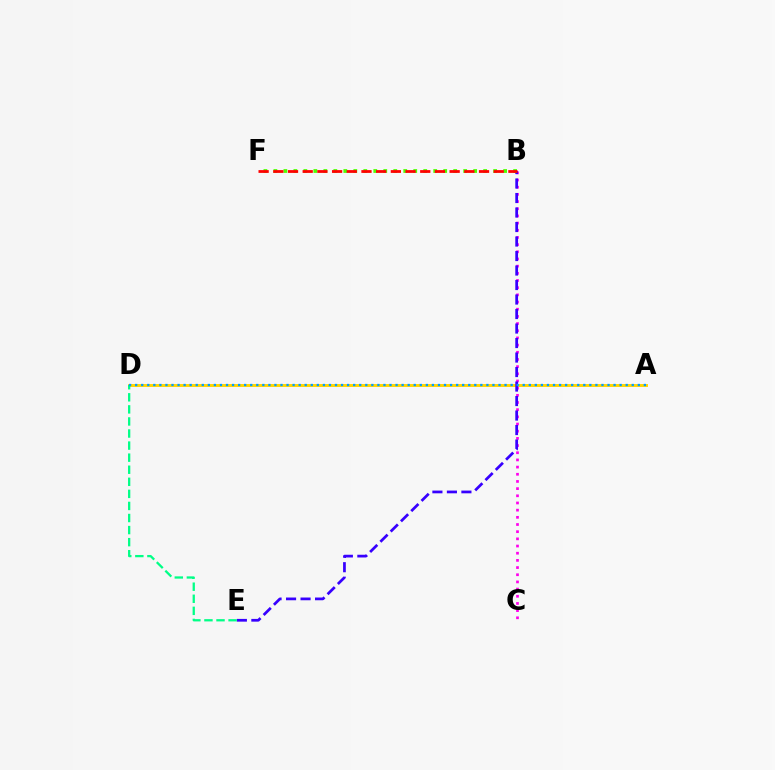{('A', 'D'): [{'color': '#ffd500', 'line_style': 'solid', 'thickness': 2.1}, {'color': '#009eff', 'line_style': 'dotted', 'thickness': 1.65}], ('B', 'C'): [{'color': '#ff00ed', 'line_style': 'dotted', 'thickness': 1.95}], ('B', 'E'): [{'color': '#3700ff', 'line_style': 'dashed', 'thickness': 1.97}], ('D', 'E'): [{'color': '#00ff86', 'line_style': 'dashed', 'thickness': 1.64}], ('B', 'F'): [{'color': '#4fff00', 'line_style': 'dotted', 'thickness': 2.71}, {'color': '#ff0000', 'line_style': 'dashed', 'thickness': 2.0}]}